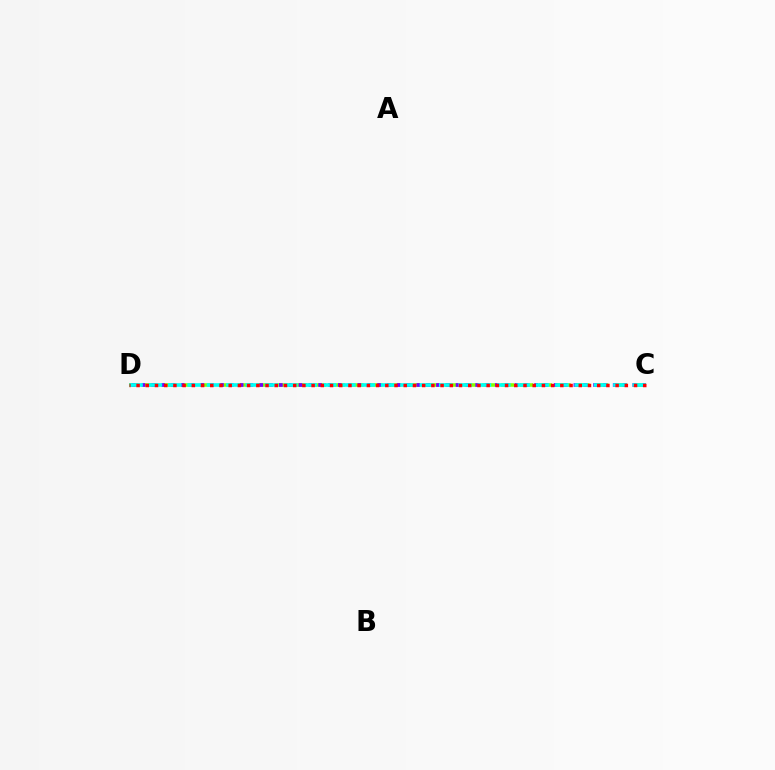{('C', 'D'): [{'color': '#84ff00', 'line_style': 'dashed', 'thickness': 2.56}, {'color': '#7200ff', 'line_style': 'dotted', 'thickness': 2.67}, {'color': '#00fff6', 'line_style': 'dashed', 'thickness': 2.63}, {'color': '#ff0000', 'line_style': 'dotted', 'thickness': 2.5}]}